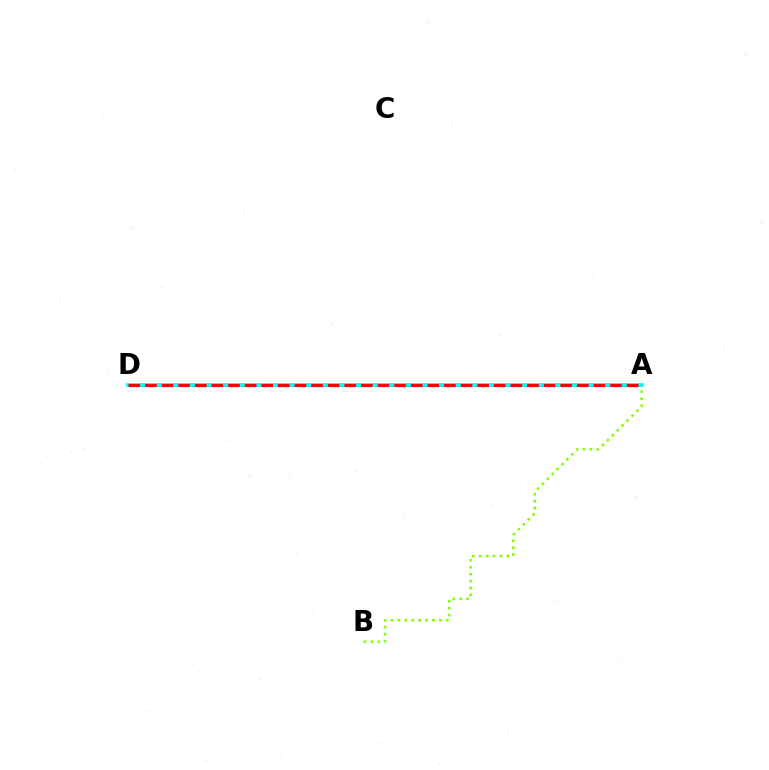{('A', 'B'): [{'color': '#84ff00', 'line_style': 'dotted', 'thickness': 1.88}], ('A', 'D'): [{'color': '#7200ff', 'line_style': 'dashed', 'thickness': 1.93}, {'color': '#00fff6', 'line_style': 'solid', 'thickness': 2.69}, {'color': '#ff0000', 'line_style': 'dashed', 'thickness': 2.26}]}